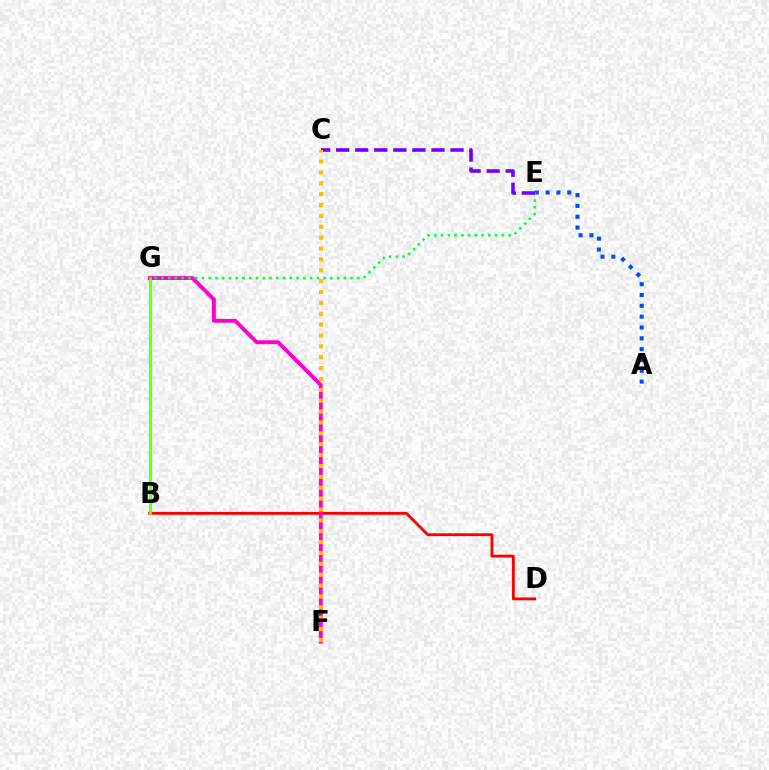{('B', 'G'): [{'color': '#00fff6', 'line_style': 'solid', 'thickness': 2.35}, {'color': '#84ff00', 'line_style': 'solid', 'thickness': 1.85}], ('B', 'D'): [{'color': '#ff0000', 'line_style': 'solid', 'thickness': 2.06}], ('F', 'G'): [{'color': '#ff00cf', 'line_style': 'solid', 'thickness': 2.79}], ('A', 'E'): [{'color': '#004bff', 'line_style': 'dotted', 'thickness': 2.94}], ('E', 'G'): [{'color': '#00ff39', 'line_style': 'dotted', 'thickness': 1.84}], ('C', 'E'): [{'color': '#7200ff', 'line_style': 'dashed', 'thickness': 2.59}], ('C', 'F'): [{'color': '#ffbd00', 'line_style': 'dotted', 'thickness': 2.95}]}